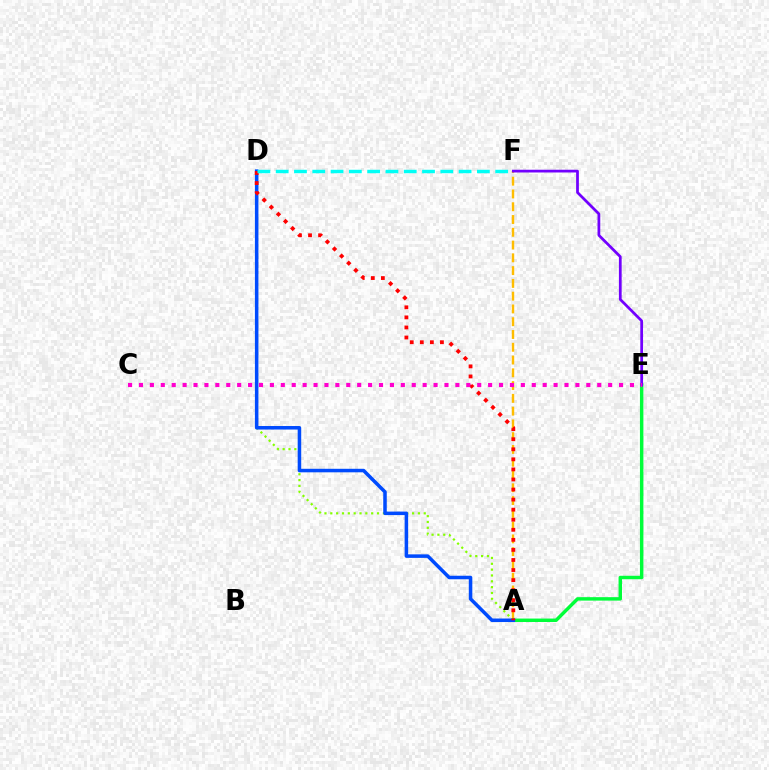{('A', 'F'): [{'color': '#ffbd00', 'line_style': 'dashed', 'thickness': 1.74}], ('A', 'E'): [{'color': '#00ff39', 'line_style': 'solid', 'thickness': 2.48}], ('A', 'D'): [{'color': '#84ff00', 'line_style': 'dotted', 'thickness': 1.59}, {'color': '#004bff', 'line_style': 'solid', 'thickness': 2.54}, {'color': '#ff0000', 'line_style': 'dotted', 'thickness': 2.73}], ('D', 'F'): [{'color': '#00fff6', 'line_style': 'dashed', 'thickness': 2.48}], ('E', 'F'): [{'color': '#7200ff', 'line_style': 'solid', 'thickness': 1.98}], ('C', 'E'): [{'color': '#ff00cf', 'line_style': 'dotted', 'thickness': 2.96}]}